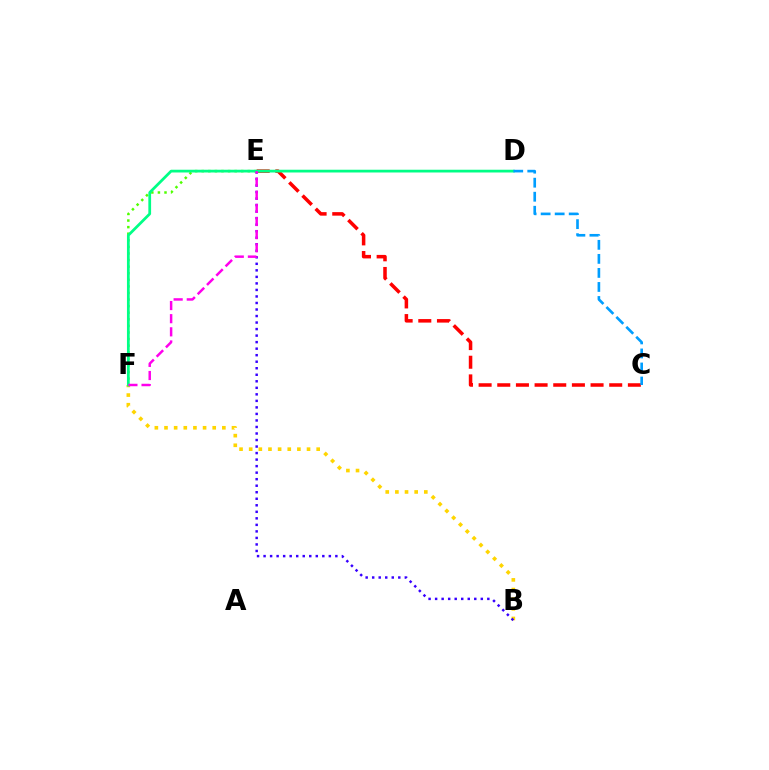{('E', 'F'): [{'color': '#4fff00', 'line_style': 'dotted', 'thickness': 1.79}, {'color': '#ff00ed', 'line_style': 'dashed', 'thickness': 1.78}], ('B', 'F'): [{'color': '#ffd500', 'line_style': 'dotted', 'thickness': 2.62}], ('B', 'E'): [{'color': '#3700ff', 'line_style': 'dotted', 'thickness': 1.77}], ('C', 'E'): [{'color': '#ff0000', 'line_style': 'dashed', 'thickness': 2.53}], ('D', 'F'): [{'color': '#00ff86', 'line_style': 'solid', 'thickness': 1.98}], ('C', 'D'): [{'color': '#009eff', 'line_style': 'dashed', 'thickness': 1.91}]}